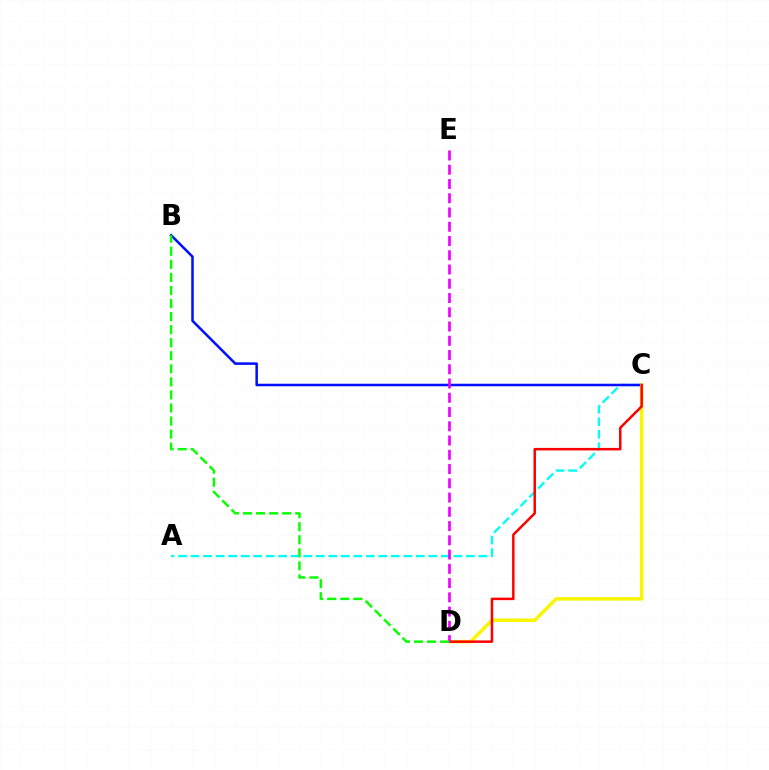{('A', 'C'): [{'color': '#00fff6', 'line_style': 'dashed', 'thickness': 1.7}], ('B', 'C'): [{'color': '#0010ff', 'line_style': 'solid', 'thickness': 1.83}], ('C', 'D'): [{'color': '#fcf500', 'line_style': 'solid', 'thickness': 2.5}, {'color': '#ff0000', 'line_style': 'solid', 'thickness': 1.8}], ('D', 'E'): [{'color': '#ee00ff', 'line_style': 'dashed', 'thickness': 1.94}], ('B', 'D'): [{'color': '#08ff00', 'line_style': 'dashed', 'thickness': 1.77}]}